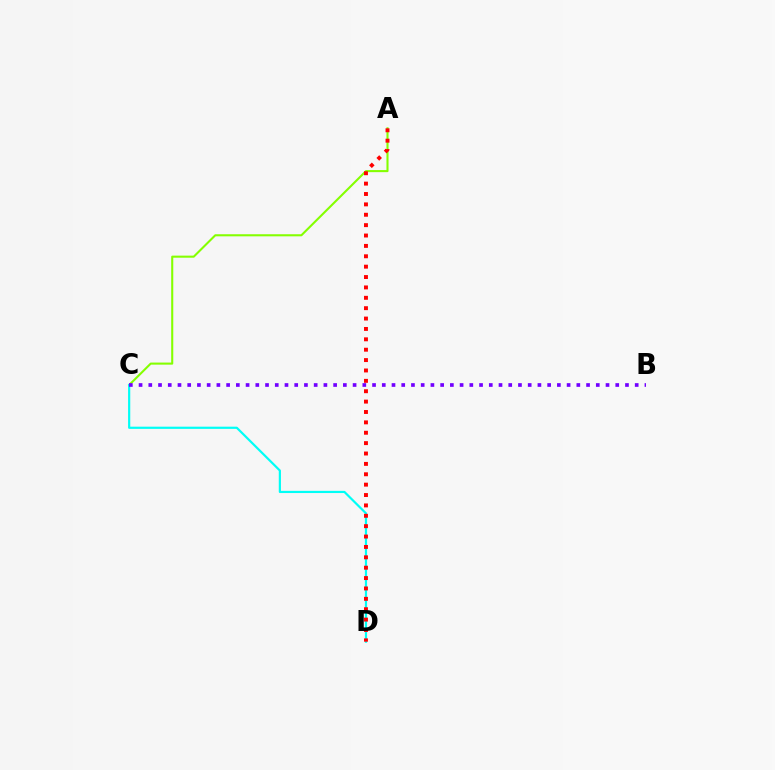{('A', 'C'): [{'color': '#84ff00', 'line_style': 'solid', 'thickness': 1.5}], ('C', 'D'): [{'color': '#00fff6', 'line_style': 'solid', 'thickness': 1.58}], ('A', 'D'): [{'color': '#ff0000', 'line_style': 'dotted', 'thickness': 2.82}], ('B', 'C'): [{'color': '#7200ff', 'line_style': 'dotted', 'thickness': 2.64}]}